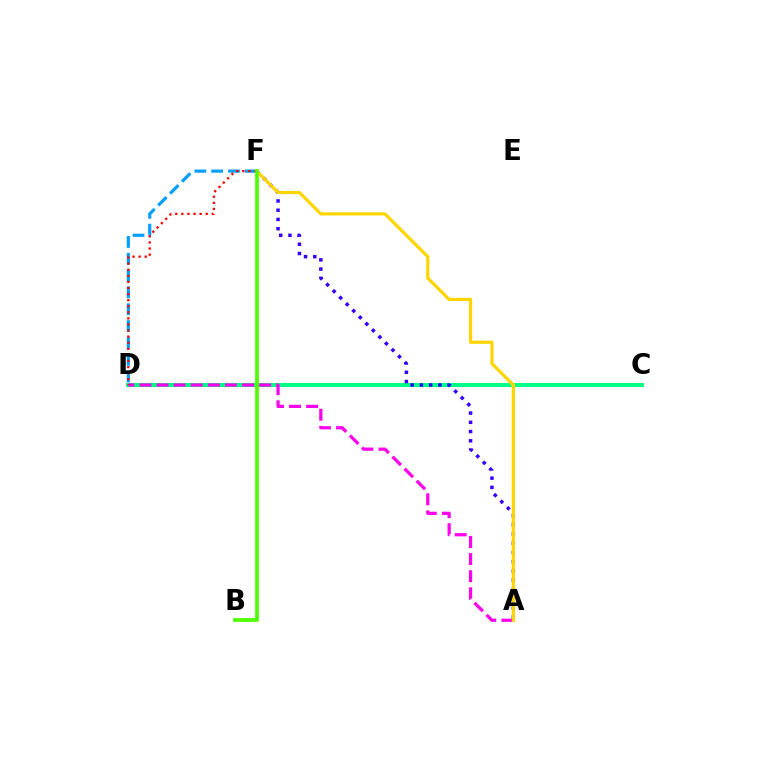{('C', 'D'): [{'color': '#00ff86', 'line_style': 'solid', 'thickness': 2.93}], ('A', 'D'): [{'color': '#ff00ed', 'line_style': 'dashed', 'thickness': 2.32}], ('A', 'F'): [{'color': '#3700ff', 'line_style': 'dotted', 'thickness': 2.51}, {'color': '#ffd500', 'line_style': 'solid', 'thickness': 2.31}], ('D', 'F'): [{'color': '#009eff', 'line_style': 'dashed', 'thickness': 2.29}, {'color': '#ff0000', 'line_style': 'dotted', 'thickness': 1.65}], ('B', 'F'): [{'color': '#4fff00', 'line_style': 'solid', 'thickness': 2.7}]}